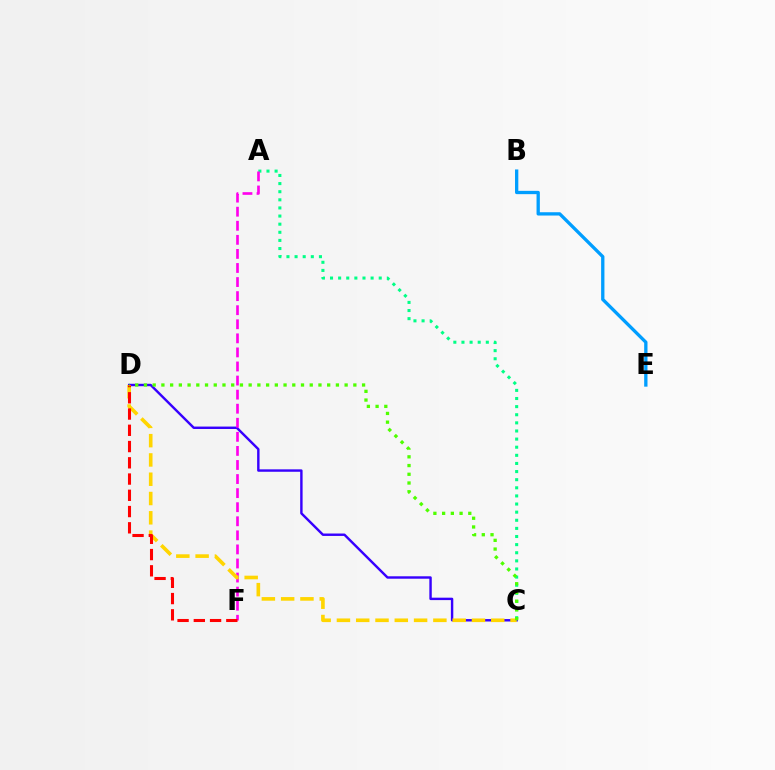{('B', 'E'): [{'color': '#009eff', 'line_style': 'solid', 'thickness': 2.38}], ('A', 'C'): [{'color': '#00ff86', 'line_style': 'dotted', 'thickness': 2.21}], ('C', 'D'): [{'color': '#3700ff', 'line_style': 'solid', 'thickness': 1.74}, {'color': '#ffd500', 'line_style': 'dashed', 'thickness': 2.62}, {'color': '#4fff00', 'line_style': 'dotted', 'thickness': 2.37}], ('A', 'F'): [{'color': '#ff00ed', 'line_style': 'dashed', 'thickness': 1.91}], ('D', 'F'): [{'color': '#ff0000', 'line_style': 'dashed', 'thickness': 2.21}]}